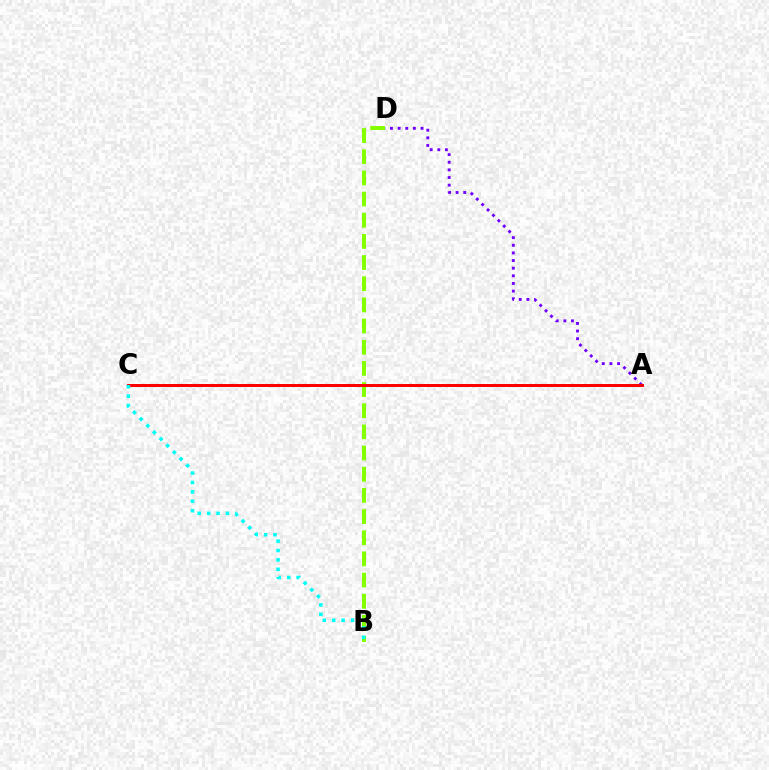{('B', 'D'): [{'color': '#84ff00', 'line_style': 'dashed', 'thickness': 2.88}], ('A', 'D'): [{'color': '#7200ff', 'line_style': 'dotted', 'thickness': 2.07}], ('A', 'C'): [{'color': '#ff0000', 'line_style': 'solid', 'thickness': 2.15}], ('B', 'C'): [{'color': '#00fff6', 'line_style': 'dotted', 'thickness': 2.56}]}